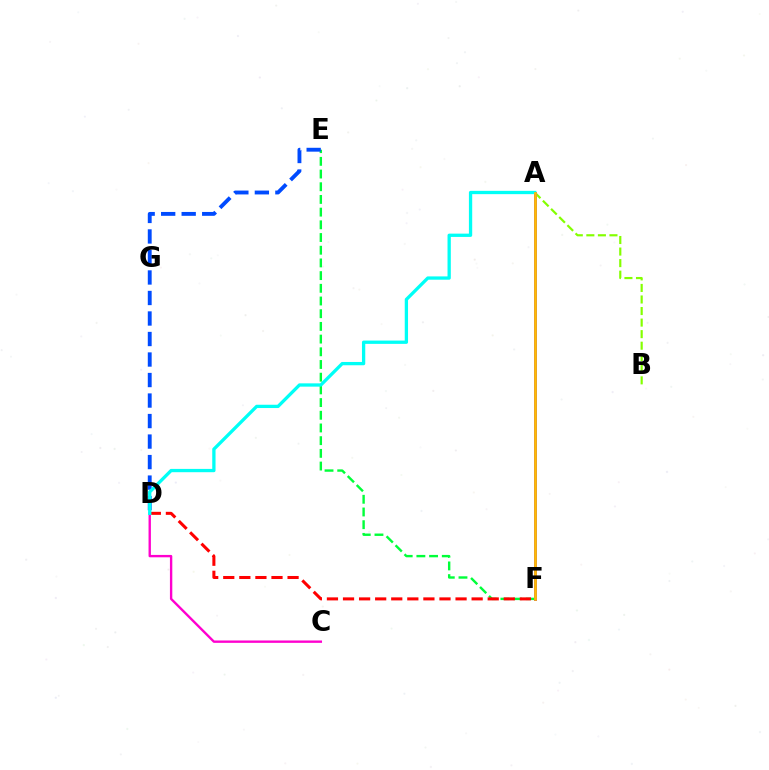{('C', 'D'): [{'color': '#ff00cf', 'line_style': 'solid', 'thickness': 1.71}], ('E', 'F'): [{'color': '#00ff39', 'line_style': 'dashed', 'thickness': 1.72}], ('A', 'B'): [{'color': '#84ff00', 'line_style': 'dashed', 'thickness': 1.57}], ('D', 'E'): [{'color': '#004bff', 'line_style': 'dashed', 'thickness': 2.79}], ('A', 'F'): [{'color': '#7200ff', 'line_style': 'solid', 'thickness': 2.1}, {'color': '#ffbd00', 'line_style': 'solid', 'thickness': 1.96}], ('D', 'F'): [{'color': '#ff0000', 'line_style': 'dashed', 'thickness': 2.18}], ('A', 'D'): [{'color': '#00fff6', 'line_style': 'solid', 'thickness': 2.37}]}